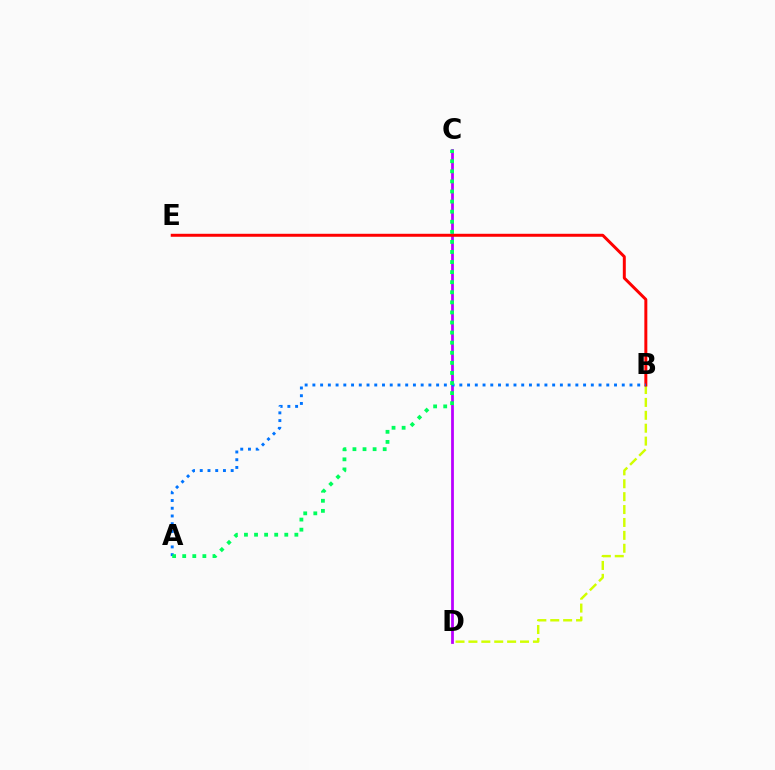{('C', 'D'): [{'color': '#b900ff', 'line_style': 'solid', 'thickness': 2.0}], ('B', 'D'): [{'color': '#d1ff00', 'line_style': 'dashed', 'thickness': 1.75}], ('B', 'E'): [{'color': '#ff0000', 'line_style': 'solid', 'thickness': 2.14}], ('A', 'B'): [{'color': '#0074ff', 'line_style': 'dotted', 'thickness': 2.1}], ('A', 'C'): [{'color': '#00ff5c', 'line_style': 'dotted', 'thickness': 2.74}]}